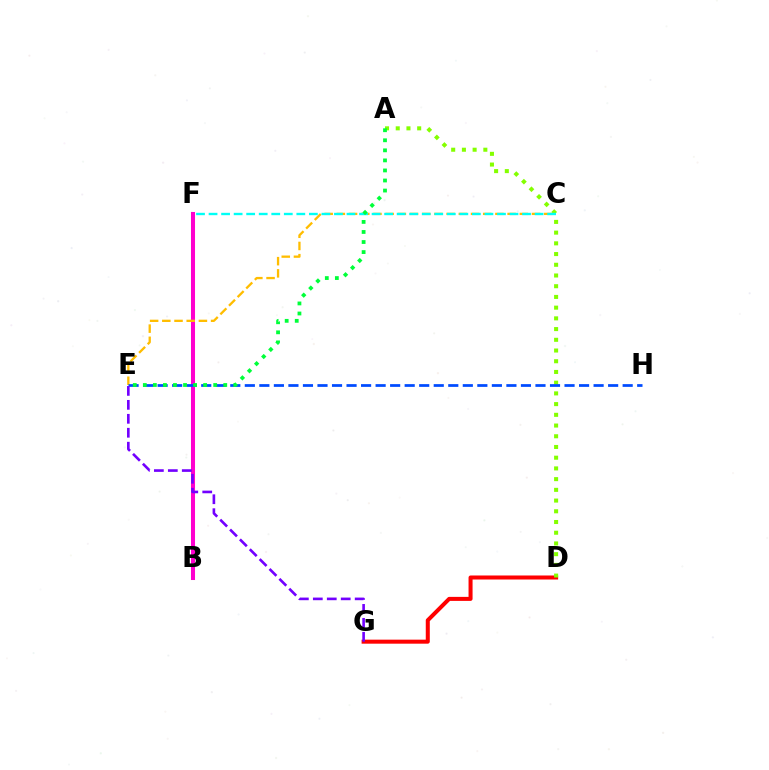{('B', 'F'): [{'color': '#ff00cf', 'line_style': 'solid', 'thickness': 2.91}], ('D', 'G'): [{'color': '#ff0000', 'line_style': 'solid', 'thickness': 2.9}], ('C', 'E'): [{'color': '#ffbd00', 'line_style': 'dashed', 'thickness': 1.66}], ('A', 'D'): [{'color': '#84ff00', 'line_style': 'dotted', 'thickness': 2.91}], ('E', 'H'): [{'color': '#004bff', 'line_style': 'dashed', 'thickness': 1.97}], ('E', 'G'): [{'color': '#7200ff', 'line_style': 'dashed', 'thickness': 1.9}], ('C', 'F'): [{'color': '#00fff6', 'line_style': 'dashed', 'thickness': 1.7}], ('A', 'E'): [{'color': '#00ff39', 'line_style': 'dotted', 'thickness': 2.73}]}